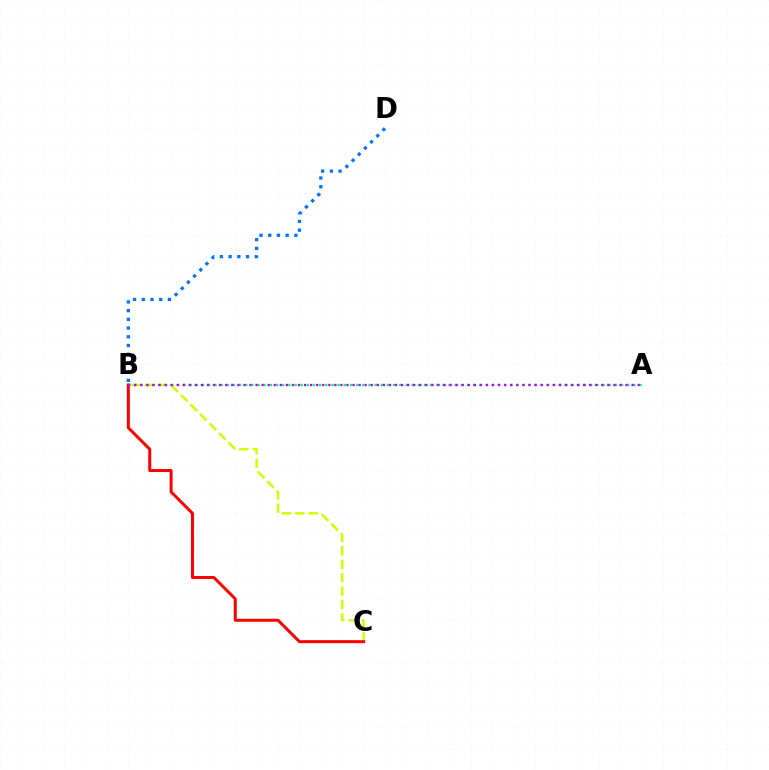{('B', 'C'): [{'color': '#d1ff00', 'line_style': 'dashed', 'thickness': 1.83}, {'color': '#ff0000', 'line_style': 'solid', 'thickness': 2.15}], ('A', 'B'): [{'color': '#00ff5c', 'line_style': 'dotted', 'thickness': 1.67}, {'color': '#b900ff', 'line_style': 'dotted', 'thickness': 1.65}], ('B', 'D'): [{'color': '#0074ff', 'line_style': 'dotted', 'thickness': 2.37}]}